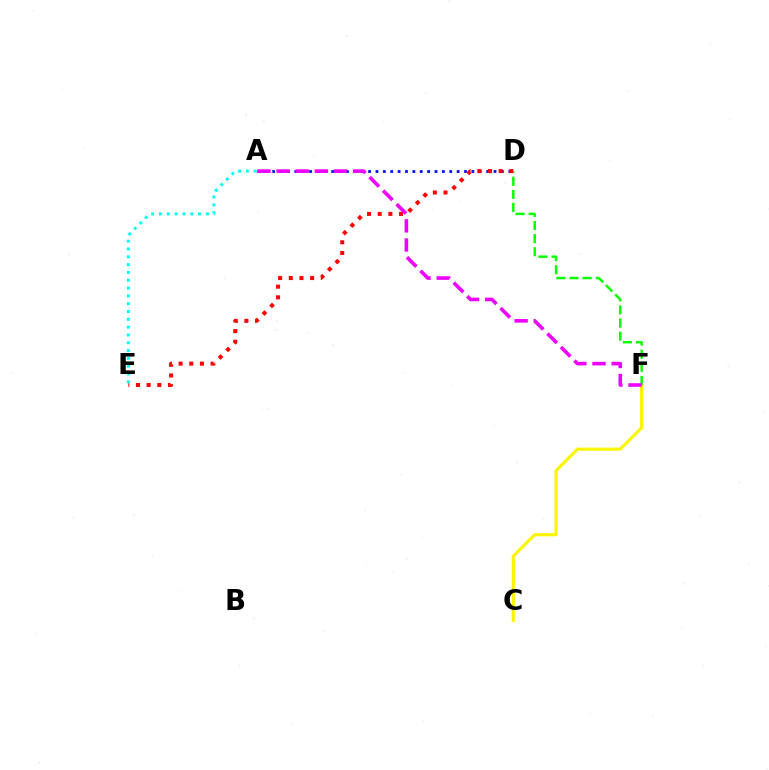{('C', 'F'): [{'color': '#fcf500', 'line_style': 'solid', 'thickness': 2.27}], ('A', 'D'): [{'color': '#0010ff', 'line_style': 'dotted', 'thickness': 2.0}], ('D', 'F'): [{'color': '#08ff00', 'line_style': 'dashed', 'thickness': 1.78}], ('D', 'E'): [{'color': '#ff0000', 'line_style': 'dotted', 'thickness': 2.9}], ('A', 'E'): [{'color': '#00fff6', 'line_style': 'dotted', 'thickness': 2.12}], ('A', 'F'): [{'color': '#ee00ff', 'line_style': 'dashed', 'thickness': 2.6}]}